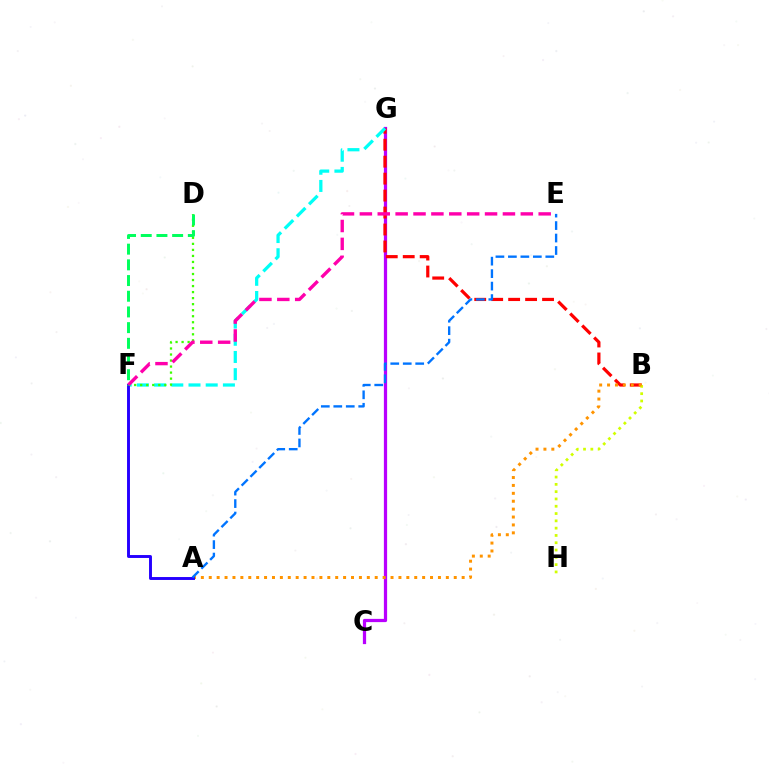{('C', 'G'): [{'color': '#b900ff', 'line_style': 'solid', 'thickness': 2.33}], ('B', 'G'): [{'color': '#ff0000', 'line_style': 'dashed', 'thickness': 2.3}], ('F', 'G'): [{'color': '#00fff6', 'line_style': 'dashed', 'thickness': 2.34}], ('B', 'H'): [{'color': '#d1ff00', 'line_style': 'dotted', 'thickness': 1.98}], ('A', 'B'): [{'color': '#ff9400', 'line_style': 'dotted', 'thickness': 2.15}], ('D', 'F'): [{'color': '#3dff00', 'line_style': 'dotted', 'thickness': 1.64}, {'color': '#00ff5c', 'line_style': 'dashed', 'thickness': 2.13}], ('A', 'F'): [{'color': '#2500ff', 'line_style': 'solid', 'thickness': 2.11}], ('E', 'F'): [{'color': '#ff00ac', 'line_style': 'dashed', 'thickness': 2.43}], ('A', 'E'): [{'color': '#0074ff', 'line_style': 'dashed', 'thickness': 1.69}]}